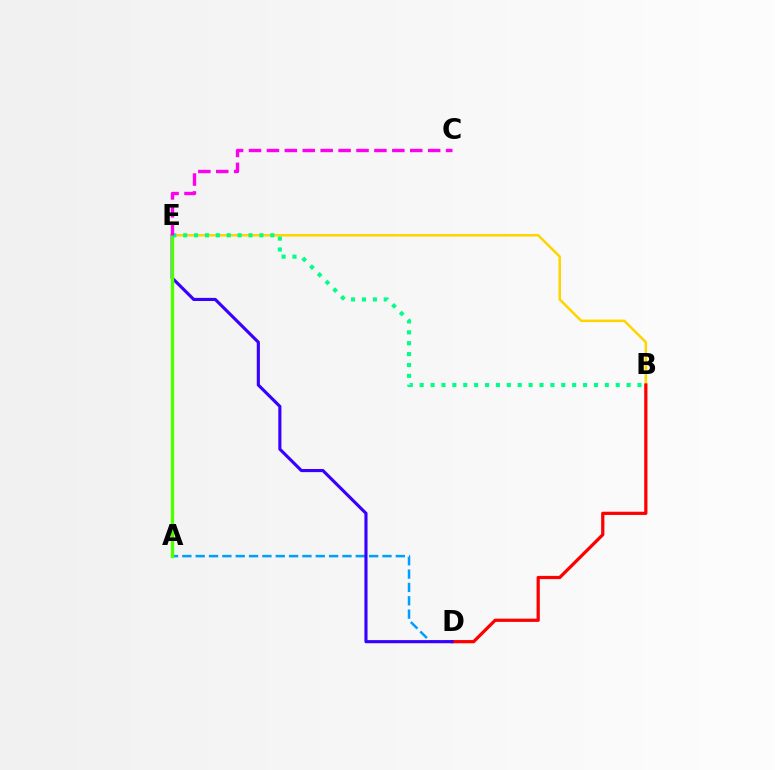{('B', 'E'): [{'color': '#ffd500', 'line_style': 'solid', 'thickness': 1.81}, {'color': '#00ff86', 'line_style': 'dotted', 'thickness': 2.96}], ('A', 'D'): [{'color': '#009eff', 'line_style': 'dashed', 'thickness': 1.81}], ('B', 'D'): [{'color': '#ff0000', 'line_style': 'solid', 'thickness': 2.33}], ('D', 'E'): [{'color': '#3700ff', 'line_style': 'solid', 'thickness': 2.25}], ('A', 'E'): [{'color': '#4fff00', 'line_style': 'solid', 'thickness': 2.45}], ('C', 'E'): [{'color': '#ff00ed', 'line_style': 'dashed', 'thickness': 2.43}]}